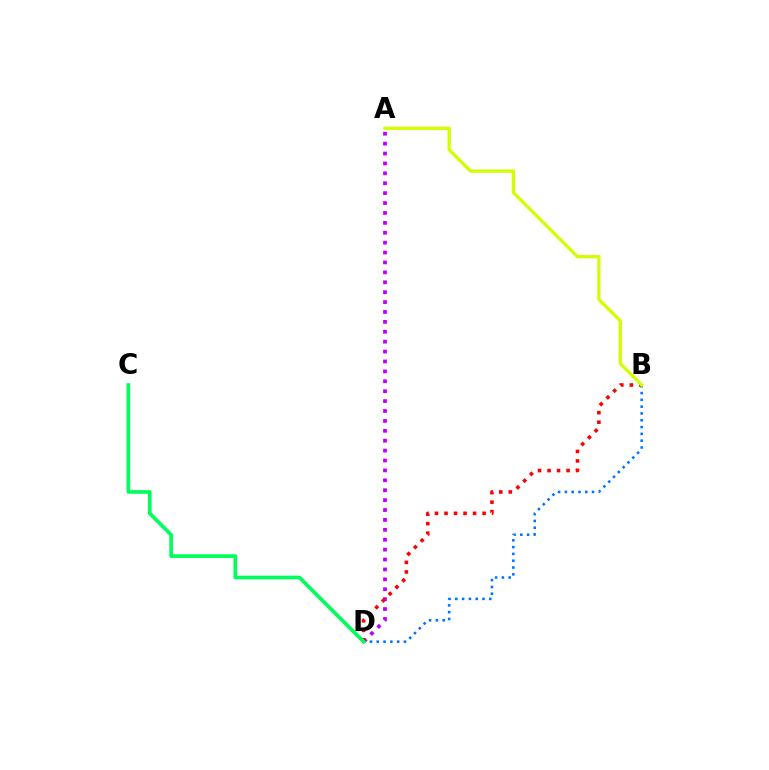{('A', 'D'): [{'color': '#b900ff', 'line_style': 'dotted', 'thickness': 2.69}], ('B', 'D'): [{'color': '#0074ff', 'line_style': 'dotted', 'thickness': 1.85}, {'color': '#ff0000', 'line_style': 'dotted', 'thickness': 2.59}], ('C', 'D'): [{'color': '#00ff5c', 'line_style': 'solid', 'thickness': 2.64}], ('A', 'B'): [{'color': '#d1ff00', 'line_style': 'solid', 'thickness': 2.36}]}